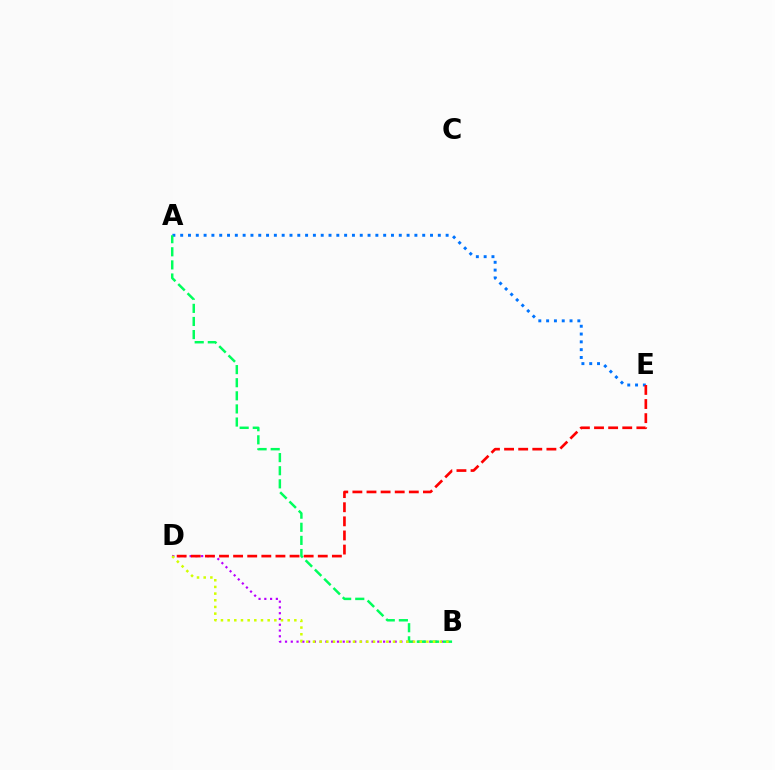{('B', 'D'): [{'color': '#b900ff', 'line_style': 'dotted', 'thickness': 1.57}, {'color': '#d1ff00', 'line_style': 'dotted', 'thickness': 1.81}], ('A', 'E'): [{'color': '#0074ff', 'line_style': 'dotted', 'thickness': 2.12}], ('A', 'B'): [{'color': '#00ff5c', 'line_style': 'dashed', 'thickness': 1.78}], ('D', 'E'): [{'color': '#ff0000', 'line_style': 'dashed', 'thickness': 1.92}]}